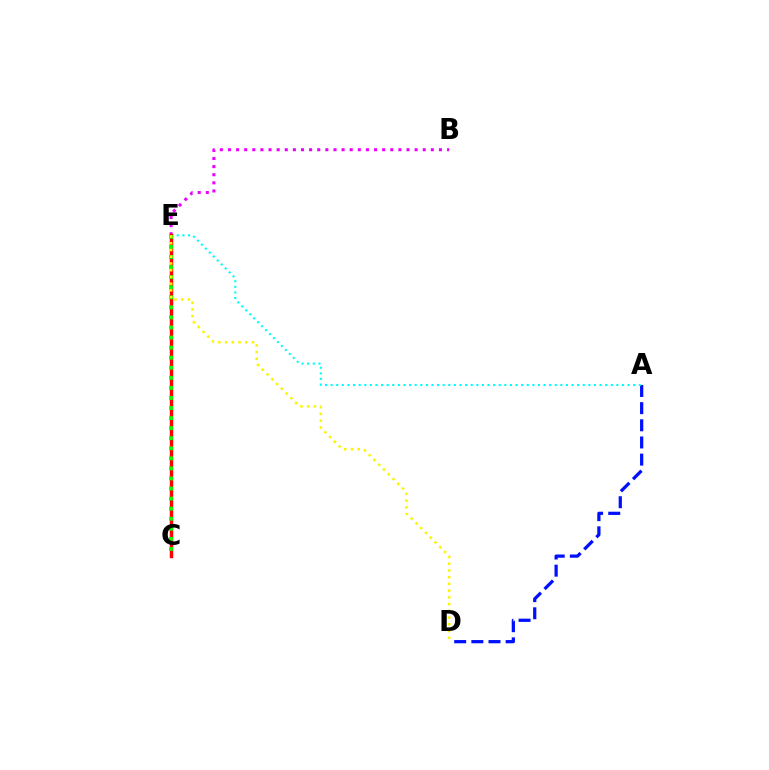{('A', 'D'): [{'color': '#0010ff', 'line_style': 'dashed', 'thickness': 2.33}], ('A', 'E'): [{'color': '#00fff6', 'line_style': 'dotted', 'thickness': 1.52}], ('B', 'E'): [{'color': '#ee00ff', 'line_style': 'dotted', 'thickness': 2.2}], ('C', 'E'): [{'color': '#ff0000', 'line_style': 'solid', 'thickness': 2.47}, {'color': '#08ff00', 'line_style': 'dotted', 'thickness': 2.73}], ('D', 'E'): [{'color': '#fcf500', 'line_style': 'dotted', 'thickness': 1.83}]}